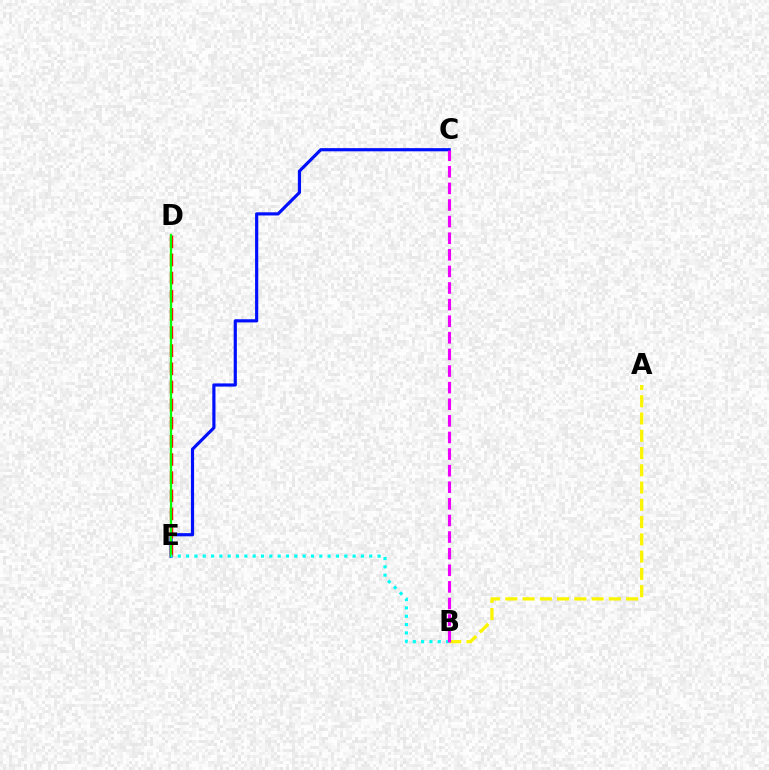{('C', 'E'): [{'color': '#0010ff', 'line_style': 'solid', 'thickness': 2.29}], ('D', 'E'): [{'color': '#ff0000', 'line_style': 'dashed', 'thickness': 2.46}, {'color': '#08ff00', 'line_style': 'solid', 'thickness': 1.64}], ('A', 'B'): [{'color': '#fcf500', 'line_style': 'dashed', 'thickness': 2.35}], ('B', 'E'): [{'color': '#00fff6', 'line_style': 'dotted', 'thickness': 2.26}], ('B', 'C'): [{'color': '#ee00ff', 'line_style': 'dashed', 'thickness': 2.26}]}